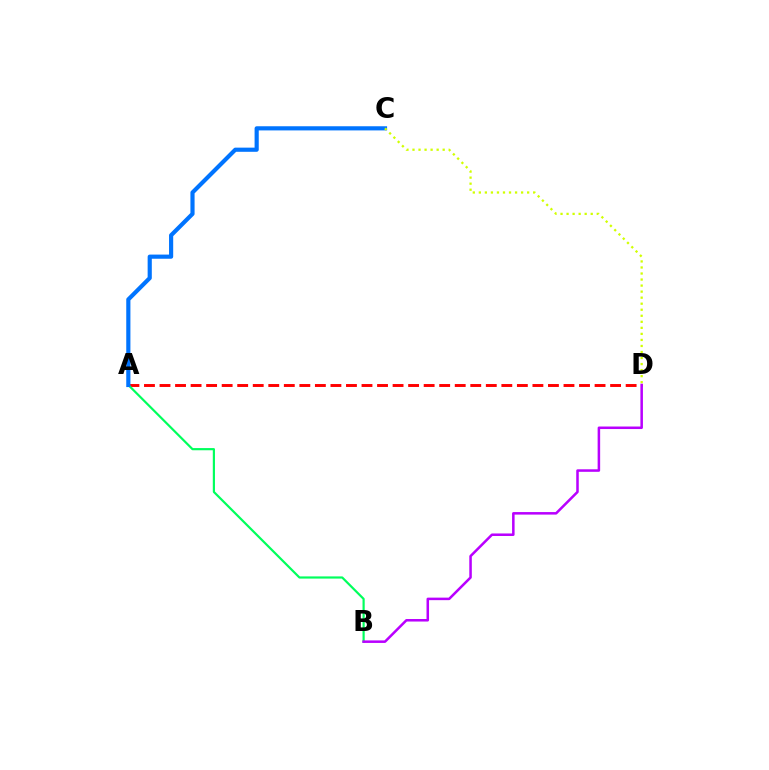{('A', 'D'): [{'color': '#ff0000', 'line_style': 'dashed', 'thickness': 2.11}], ('A', 'B'): [{'color': '#00ff5c', 'line_style': 'solid', 'thickness': 1.57}], ('A', 'C'): [{'color': '#0074ff', 'line_style': 'solid', 'thickness': 2.99}], ('C', 'D'): [{'color': '#d1ff00', 'line_style': 'dotted', 'thickness': 1.64}], ('B', 'D'): [{'color': '#b900ff', 'line_style': 'solid', 'thickness': 1.82}]}